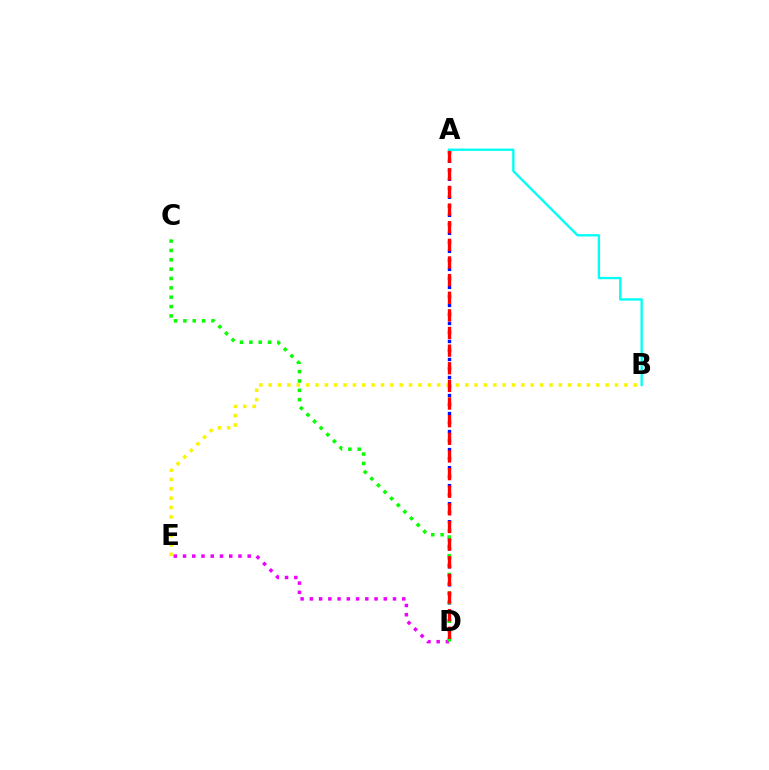{('A', 'D'): [{'color': '#0010ff', 'line_style': 'dotted', 'thickness': 2.45}, {'color': '#ff0000', 'line_style': 'dashed', 'thickness': 2.4}], ('B', 'E'): [{'color': '#fcf500', 'line_style': 'dotted', 'thickness': 2.54}], ('D', 'E'): [{'color': '#ee00ff', 'line_style': 'dotted', 'thickness': 2.51}], ('C', 'D'): [{'color': '#08ff00', 'line_style': 'dotted', 'thickness': 2.54}], ('A', 'B'): [{'color': '#00fff6', 'line_style': 'solid', 'thickness': 1.69}]}